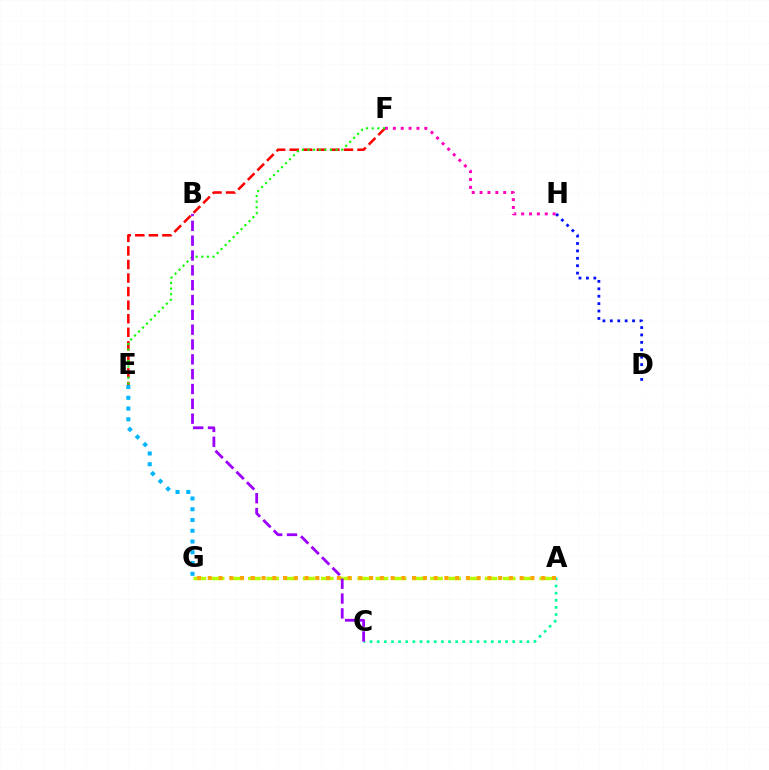{('A', 'G'): [{'color': '#b3ff00', 'line_style': 'dashed', 'thickness': 2.47}, {'color': '#ffa500', 'line_style': 'dotted', 'thickness': 2.92}], ('E', 'F'): [{'color': '#ff0000', 'line_style': 'dashed', 'thickness': 1.84}, {'color': '#08ff00', 'line_style': 'dotted', 'thickness': 1.53}], ('D', 'H'): [{'color': '#0010ff', 'line_style': 'dotted', 'thickness': 2.01}], ('A', 'C'): [{'color': '#00ff9d', 'line_style': 'dotted', 'thickness': 1.94}], ('F', 'H'): [{'color': '#ff00bd', 'line_style': 'dotted', 'thickness': 2.14}], ('E', 'G'): [{'color': '#00b5ff', 'line_style': 'dotted', 'thickness': 2.92}], ('B', 'C'): [{'color': '#9b00ff', 'line_style': 'dashed', 'thickness': 2.01}]}